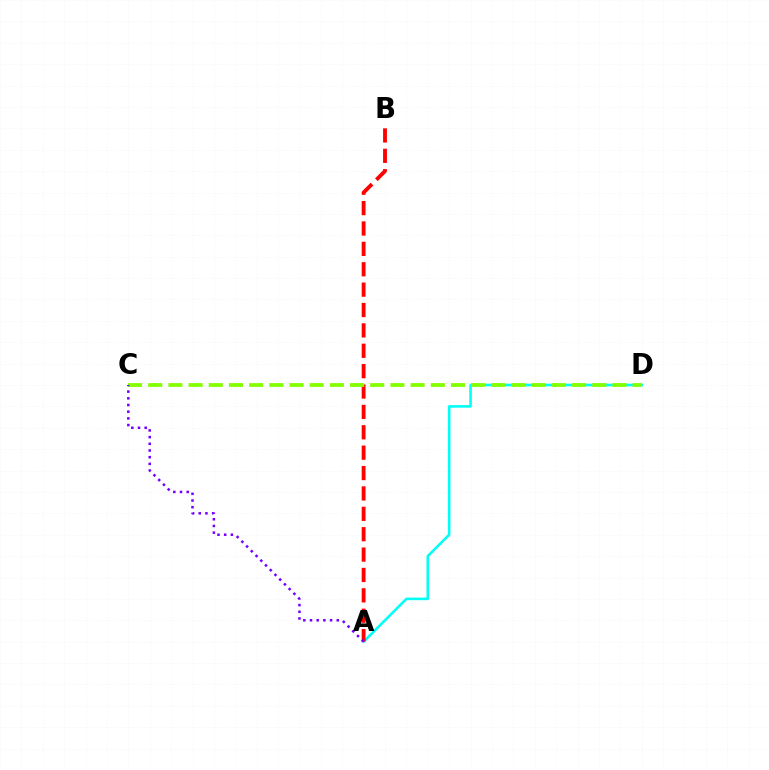{('A', 'D'): [{'color': '#00fff6', 'line_style': 'solid', 'thickness': 1.86}], ('A', 'B'): [{'color': '#ff0000', 'line_style': 'dashed', 'thickness': 2.77}], ('C', 'D'): [{'color': '#84ff00', 'line_style': 'dashed', 'thickness': 2.74}], ('A', 'C'): [{'color': '#7200ff', 'line_style': 'dotted', 'thickness': 1.82}]}